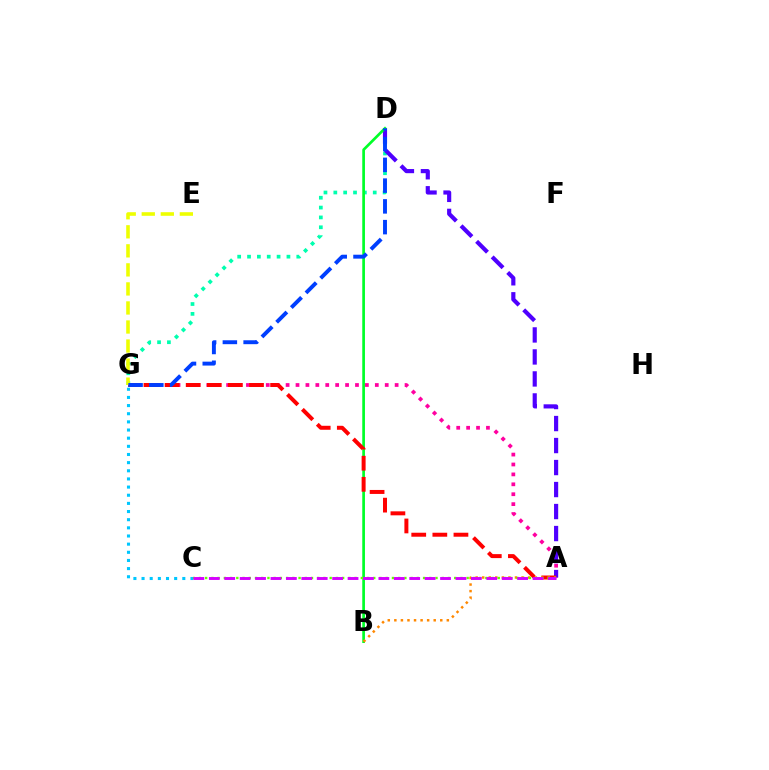{('A', 'G'): [{'color': '#ff00a0', 'line_style': 'dotted', 'thickness': 2.69}, {'color': '#ff0000', 'line_style': 'dashed', 'thickness': 2.87}], ('D', 'G'): [{'color': '#00ffaf', 'line_style': 'dotted', 'thickness': 2.68}, {'color': '#003fff', 'line_style': 'dashed', 'thickness': 2.82}], ('A', 'D'): [{'color': '#4f00ff', 'line_style': 'dashed', 'thickness': 2.99}], ('C', 'G'): [{'color': '#00c7ff', 'line_style': 'dotted', 'thickness': 2.21}], ('B', 'D'): [{'color': '#00ff27', 'line_style': 'solid', 'thickness': 1.94}], ('A', 'B'): [{'color': '#ff8800', 'line_style': 'dotted', 'thickness': 1.78}], ('A', 'C'): [{'color': '#66ff00', 'line_style': 'dotted', 'thickness': 1.69}, {'color': '#d600ff', 'line_style': 'dashed', 'thickness': 2.09}], ('E', 'G'): [{'color': '#eeff00', 'line_style': 'dashed', 'thickness': 2.59}]}